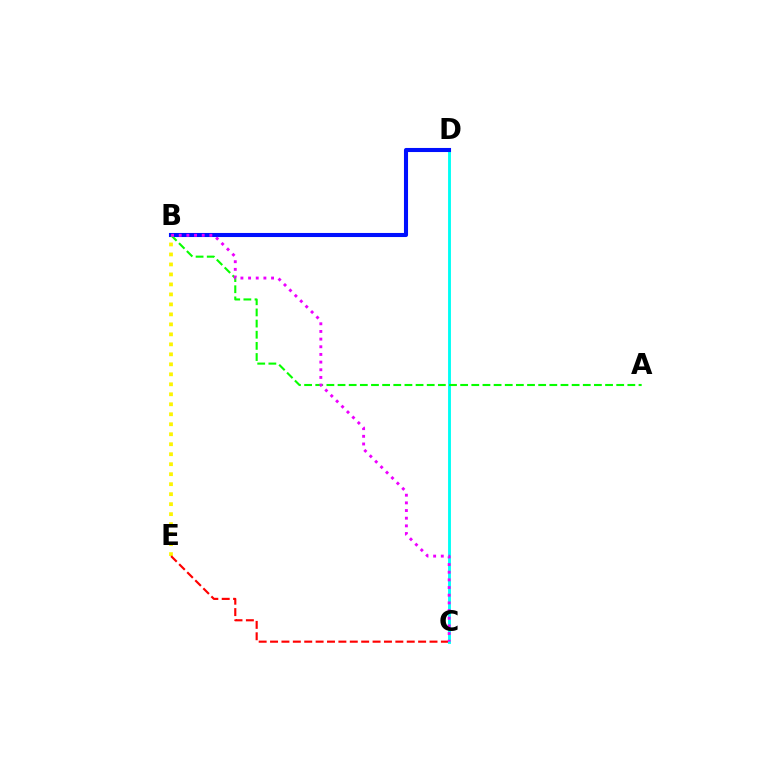{('B', 'E'): [{'color': '#fcf500', 'line_style': 'dotted', 'thickness': 2.71}], ('C', 'E'): [{'color': '#ff0000', 'line_style': 'dashed', 'thickness': 1.55}], ('C', 'D'): [{'color': '#00fff6', 'line_style': 'solid', 'thickness': 2.07}], ('B', 'D'): [{'color': '#0010ff', 'line_style': 'solid', 'thickness': 2.93}], ('A', 'B'): [{'color': '#08ff00', 'line_style': 'dashed', 'thickness': 1.51}], ('B', 'C'): [{'color': '#ee00ff', 'line_style': 'dotted', 'thickness': 2.08}]}